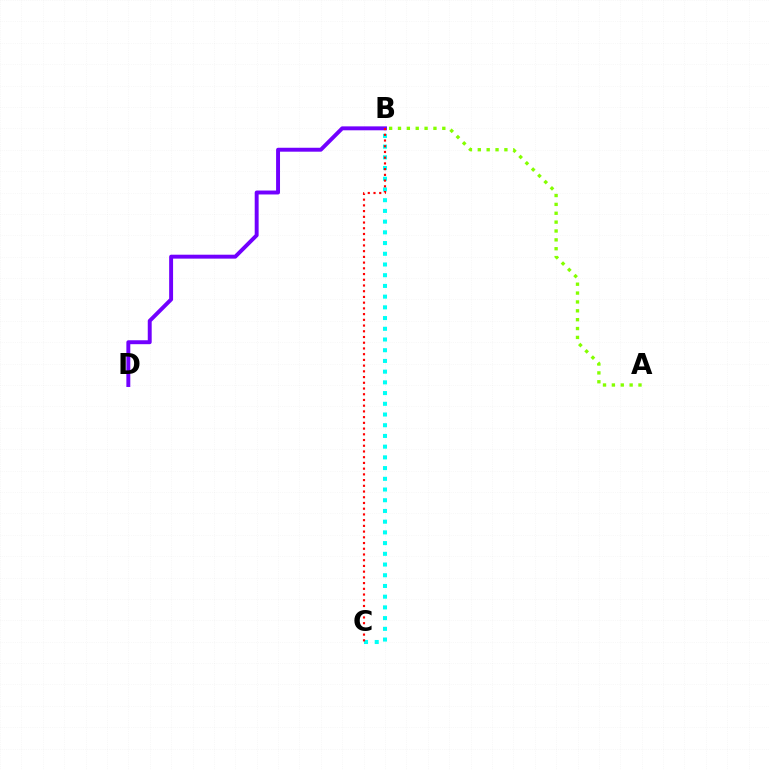{('B', 'C'): [{'color': '#00fff6', 'line_style': 'dotted', 'thickness': 2.91}, {'color': '#ff0000', 'line_style': 'dotted', 'thickness': 1.55}], ('B', 'D'): [{'color': '#7200ff', 'line_style': 'solid', 'thickness': 2.83}], ('A', 'B'): [{'color': '#84ff00', 'line_style': 'dotted', 'thickness': 2.41}]}